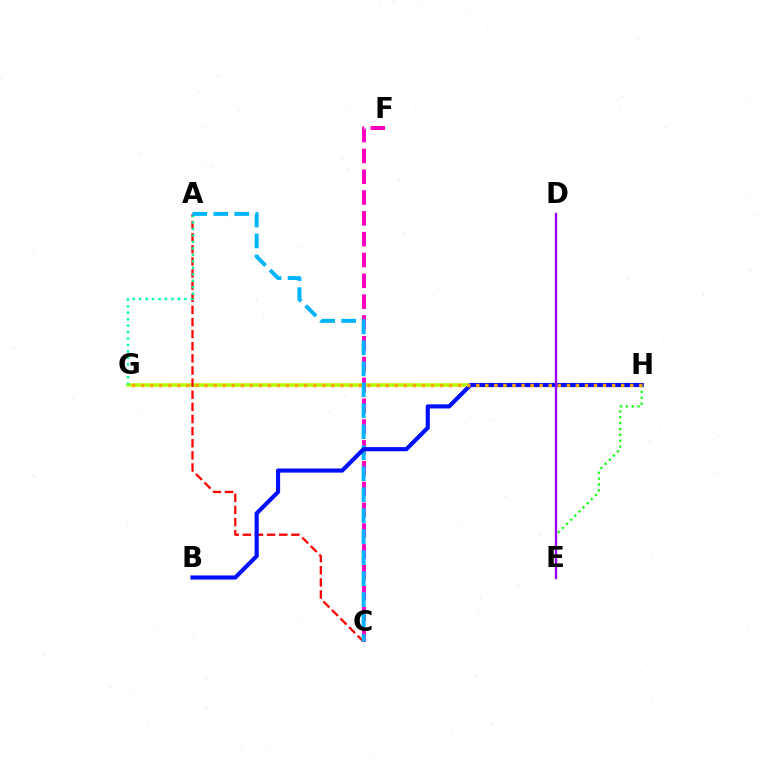{('G', 'H'): [{'color': '#b3ff00', 'line_style': 'solid', 'thickness': 2.52}, {'color': '#ffa500', 'line_style': 'dotted', 'thickness': 2.46}], ('E', 'H'): [{'color': '#08ff00', 'line_style': 'dotted', 'thickness': 1.59}], ('C', 'F'): [{'color': '#ff00bd', 'line_style': 'dashed', 'thickness': 2.83}], ('A', 'C'): [{'color': '#ff0000', 'line_style': 'dashed', 'thickness': 1.65}, {'color': '#00b5ff', 'line_style': 'dashed', 'thickness': 2.85}], ('A', 'G'): [{'color': '#00ff9d', 'line_style': 'dotted', 'thickness': 1.76}], ('B', 'H'): [{'color': '#0010ff', 'line_style': 'solid', 'thickness': 2.98}], ('D', 'E'): [{'color': '#9b00ff', 'line_style': 'solid', 'thickness': 1.68}]}